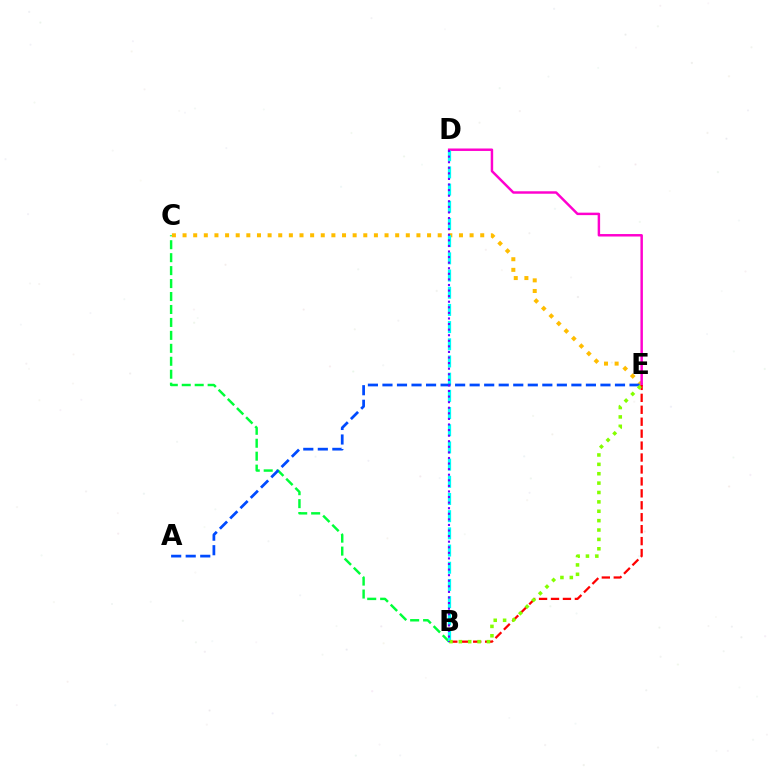{('B', 'C'): [{'color': '#00ff39', 'line_style': 'dashed', 'thickness': 1.76}], ('C', 'E'): [{'color': '#ffbd00', 'line_style': 'dotted', 'thickness': 2.89}], ('D', 'E'): [{'color': '#ff00cf', 'line_style': 'solid', 'thickness': 1.77}], ('B', 'E'): [{'color': '#ff0000', 'line_style': 'dashed', 'thickness': 1.62}, {'color': '#84ff00', 'line_style': 'dotted', 'thickness': 2.55}], ('B', 'D'): [{'color': '#00fff6', 'line_style': 'dashed', 'thickness': 2.34}, {'color': '#7200ff', 'line_style': 'dotted', 'thickness': 1.52}], ('A', 'E'): [{'color': '#004bff', 'line_style': 'dashed', 'thickness': 1.97}]}